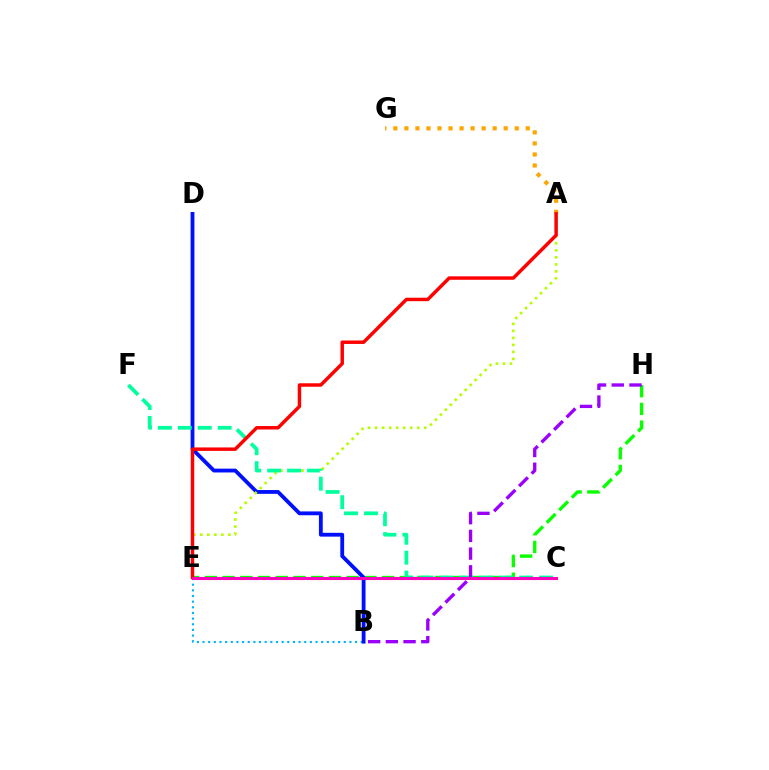{('B', 'E'): [{'color': '#00b5ff', 'line_style': 'dotted', 'thickness': 1.54}], ('E', 'H'): [{'color': '#08ff00', 'line_style': 'dashed', 'thickness': 2.41}], ('B', 'D'): [{'color': '#0010ff', 'line_style': 'solid', 'thickness': 2.75}], ('A', 'G'): [{'color': '#ffa500', 'line_style': 'dotted', 'thickness': 3.0}], ('A', 'E'): [{'color': '#b3ff00', 'line_style': 'dotted', 'thickness': 1.91}, {'color': '#ff0000', 'line_style': 'solid', 'thickness': 2.49}], ('C', 'F'): [{'color': '#00ff9d', 'line_style': 'dashed', 'thickness': 2.71}], ('B', 'H'): [{'color': '#9b00ff', 'line_style': 'dashed', 'thickness': 2.41}], ('C', 'E'): [{'color': '#ff00bd', 'line_style': 'solid', 'thickness': 2.22}]}